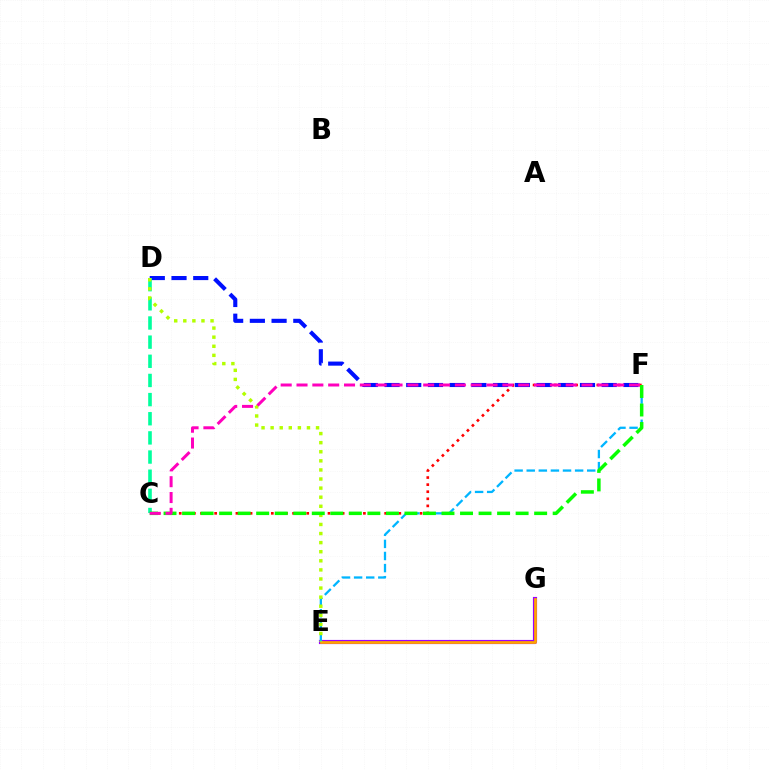{('E', 'G'): [{'color': '#9b00ff', 'line_style': 'solid', 'thickness': 2.99}, {'color': '#ffa500', 'line_style': 'solid', 'thickness': 1.96}], ('C', 'F'): [{'color': '#ff0000', 'line_style': 'dotted', 'thickness': 1.92}, {'color': '#08ff00', 'line_style': 'dashed', 'thickness': 2.52}, {'color': '#ff00bd', 'line_style': 'dashed', 'thickness': 2.15}], ('D', 'F'): [{'color': '#0010ff', 'line_style': 'dashed', 'thickness': 2.95}], ('E', 'F'): [{'color': '#00b5ff', 'line_style': 'dashed', 'thickness': 1.64}], ('C', 'D'): [{'color': '#00ff9d', 'line_style': 'dashed', 'thickness': 2.6}], ('D', 'E'): [{'color': '#b3ff00', 'line_style': 'dotted', 'thickness': 2.47}]}